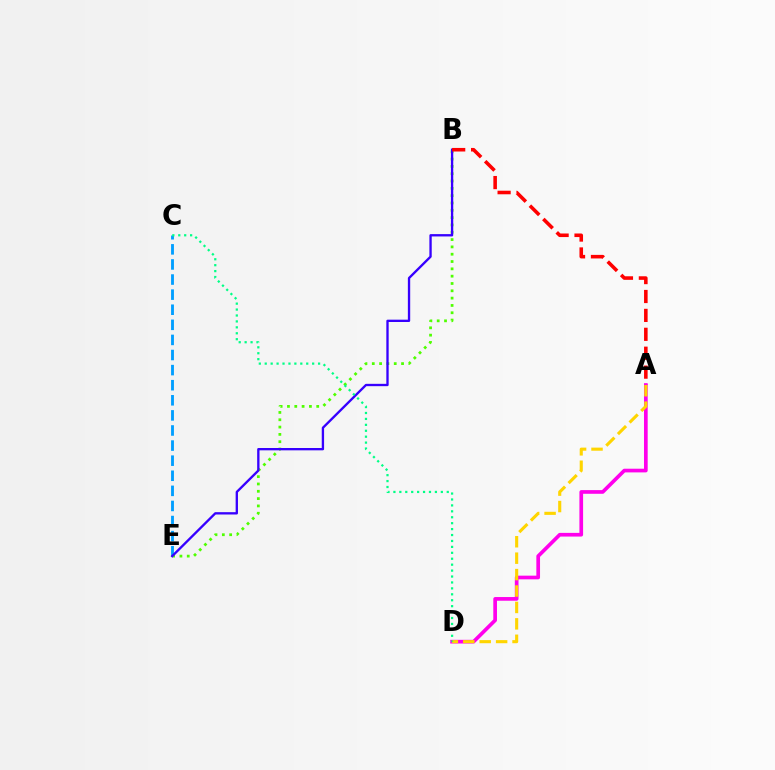{('C', 'E'): [{'color': '#009eff', 'line_style': 'dashed', 'thickness': 2.05}], ('B', 'E'): [{'color': '#4fff00', 'line_style': 'dotted', 'thickness': 1.99}, {'color': '#3700ff', 'line_style': 'solid', 'thickness': 1.68}], ('A', 'B'): [{'color': '#ff0000', 'line_style': 'dashed', 'thickness': 2.57}], ('A', 'D'): [{'color': '#ff00ed', 'line_style': 'solid', 'thickness': 2.65}, {'color': '#ffd500', 'line_style': 'dashed', 'thickness': 2.23}], ('C', 'D'): [{'color': '#00ff86', 'line_style': 'dotted', 'thickness': 1.61}]}